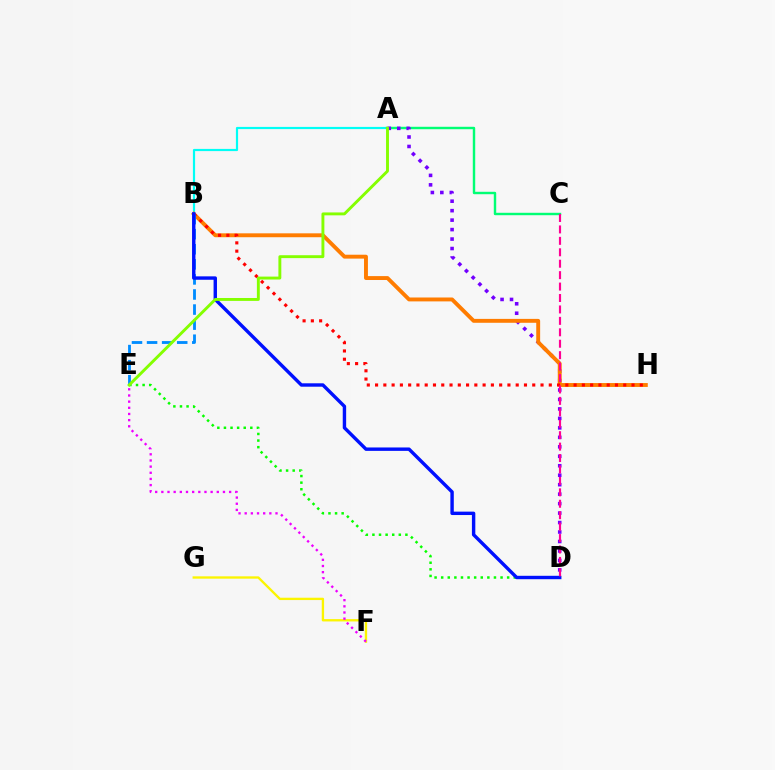{('A', 'B'): [{'color': '#00fff6', 'line_style': 'solid', 'thickness': 1.58}], ('A', 'C'): [{'color': '#00ff74', 'line_style': 'solid', 'thickness': 1.74}], ('A', 'D'): [{'color': '#7200ff', 'line_style': 'dotted', 'thickness': 2.57}], ('B', 'H'): [{'color': '#ff7c00', 'line_style': 'solid', 'thickness': 2.81}, {'color': '#ff0000', 'line_style': 'dotted', 'thickness': 2.25}], ('D', 'E'): [{'color': '#08ff00', 'line_style': 'dotted', 'thickness': 1.79}], ('F', 'G'): [{'color': '#fcf500', 'line_style': 'solid', 'thickness': 1.68}], ('B', 'E'): [{'color': '#008cff', 'line_style': 'dashed', 'thickness': 2.05}], ('B', 'D'): [{'color': '#0010ff', 'line_style': 'solid', 'thickness': 2.45}], ('C', 'D'): [{'color': '#ff0094', 'line_style': 'dashed', 'thickness': 1.55}], ('A', 'E'): [{'color': '#84ff00', 'line_style': 'solid', 'thickness': 2.09}], ('E', 'F'): [{'color': '#ee00ff', 'line_style': 'dotted', 'thickness': 1.67}]}